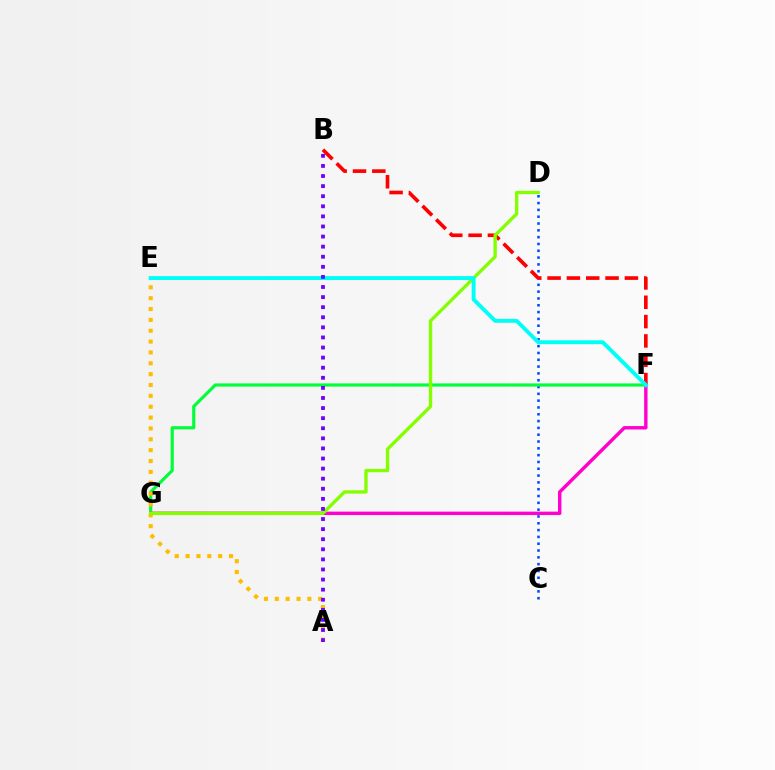{('C', 'D'): [{'color': '#004bff', 'line_style': 'dotted', 'thickness': 1.85}], ('F', 'G'): [{'color': '#00ff39', 'line_style': 'solid', 'thickness': 2.28}, {'color': '#ff00cf', 'line_style': 'solid', 'thickness': 2.45}], ('B', 'F'): [{'color': '#ff0000', 'line_style': 'dashed', 'thickness': 2.63}], ('A', 'E'): [{'color': '#ffbd00', 'line_style': 'dotted', 'thickness': 2.95}], ('D', 'G'): [{'color': '#84ff00', 'line_style': 'solid', 'thickness': 2.41}], ('E', 'F'): [{'color': '#00fff6', 'line_style': 'solid', 'thickness': 2.81}], ('A', 'B'): [{'color': '#7200ff', 'line_style': 'dotted', 'thickness': 2.74}]}